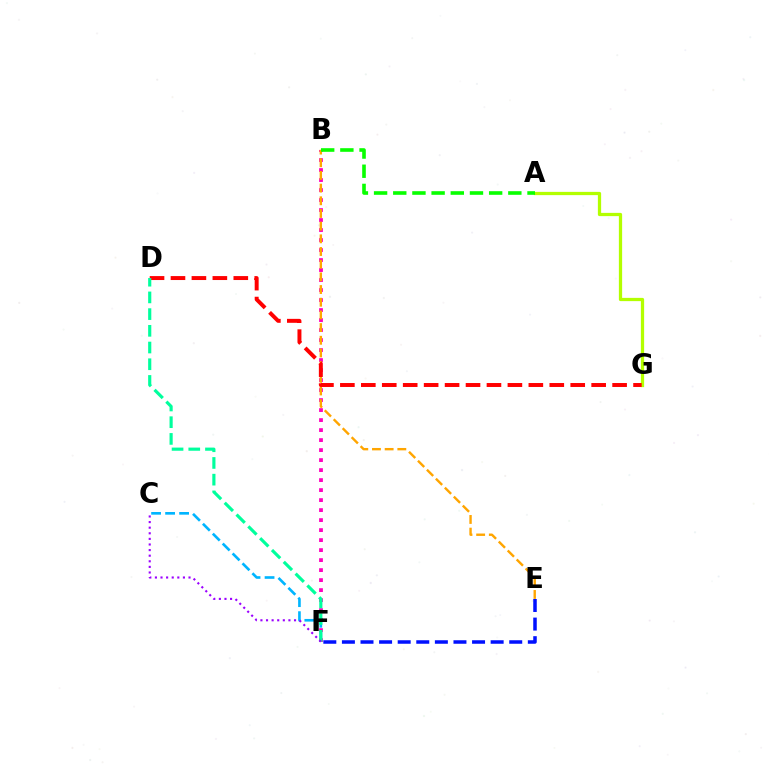{('C', 'F'): [{'color': '#00b5ff', 'line_style': 'dashed', 'thickness': 1.9}, {'color': '#9b00ff', 'line_style': 'dotted', 'thickness': 1.52}], ('B', 'F'): [{'color': '#ff00bd', 'line_style': 'dotted', 'thickness': 2.72}], ('B', 'E'): [{'color': '#ffa500', 'line_style': 'dashed', 'thickness': 1.72}], ('A', 'G'): [{'color': '#b3ff00', 'line_style': 'solid', 'thickness': 2.35}], ('D', 'G'): [{'color': '#ff0000', 'line_style': 'dashed', 'thickness': 2.84}], ('D', 'F'): [{'color': '#00ff9d', 'line_style': 'dashed', 'thickness': 2.27}], ('A', 'B'): [{'color': '#08ff00', 'line_style': 'dashed', 'thickness': 2.61}], ('E', 'F'): [{'color': '#0010ff', 'line_style': 'dashed', 'thickness': 2.53}]}